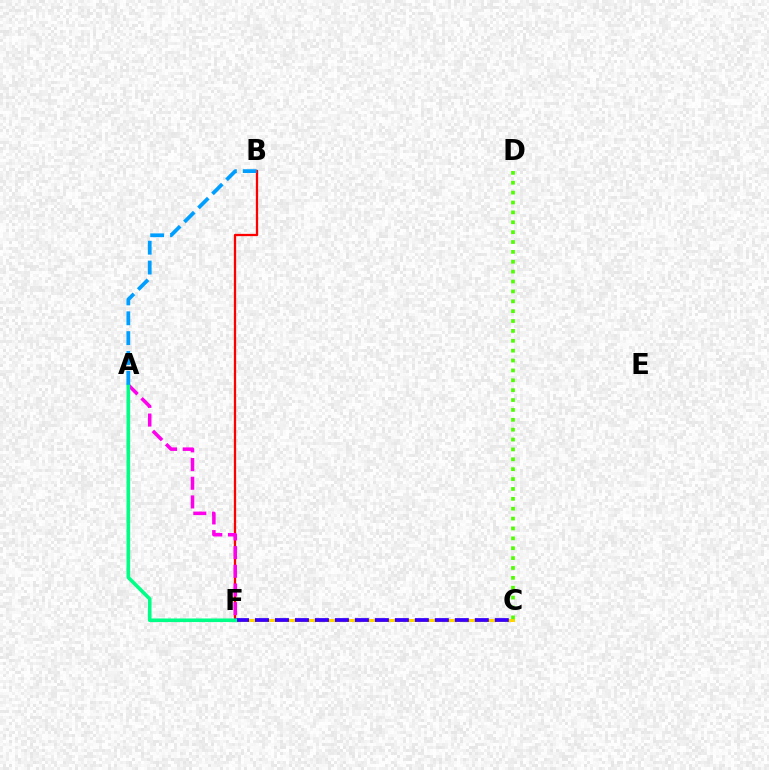{('B', 'F'): [{'color': '#ff0000', 'line_style': 'solid', 'thickness': 1.63}], ('A', 'F'): [{'color': '#ff00ed', 'line_style': 'dashed', 'thickness': 2.54}, {'color': '#00ff86', 'line_style': 'solid', 'thickness': 2.6}], ('C', 'F'): [{'color': '#ffd500', 'line_style': 'solid', 'thickness': 2.16}, {'color': '#3700ff', 'line_style': 'dashed', 'thickness': 2.71}], ('C', 'D'): [{'color': '#4fff00', 'line_style': 'dotted', 'thickness': 2.68}], ('A', 'B'): [{'color': '#009eff', 'line_style': 'dashed', 'thickness': 2.7}]}